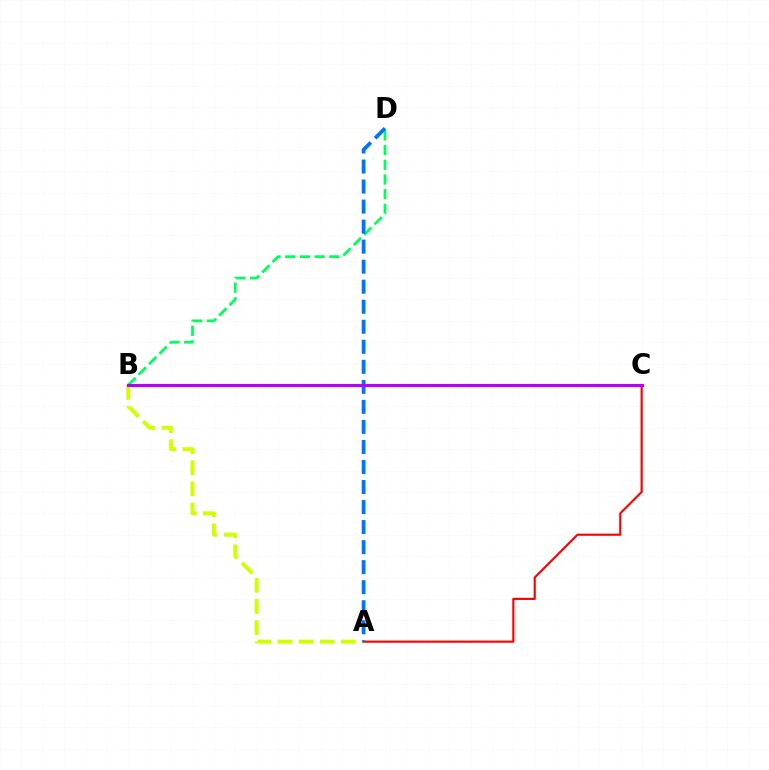{('A', 'B'): [{'color': '#d1ff00', 'line_style': 'dashed', 'thickness': 2.87}], ('B', 'D'): [{'color': '#00ff5c', 'line_style': 'dashed', 'thickness': 2.0}], ('A', 'C'): [{'color': '#ff0000', 'line_style': 'solid', 'thickness': 1.55}], ('A', 'D'): [{'color': '#0074ff', 'line_style': 'dashed', 'thickness': 2.72}], ('B', 'C'): [{'color': '#b900ff', 'line_style': 'solid', 'thickness': 2.24}]}